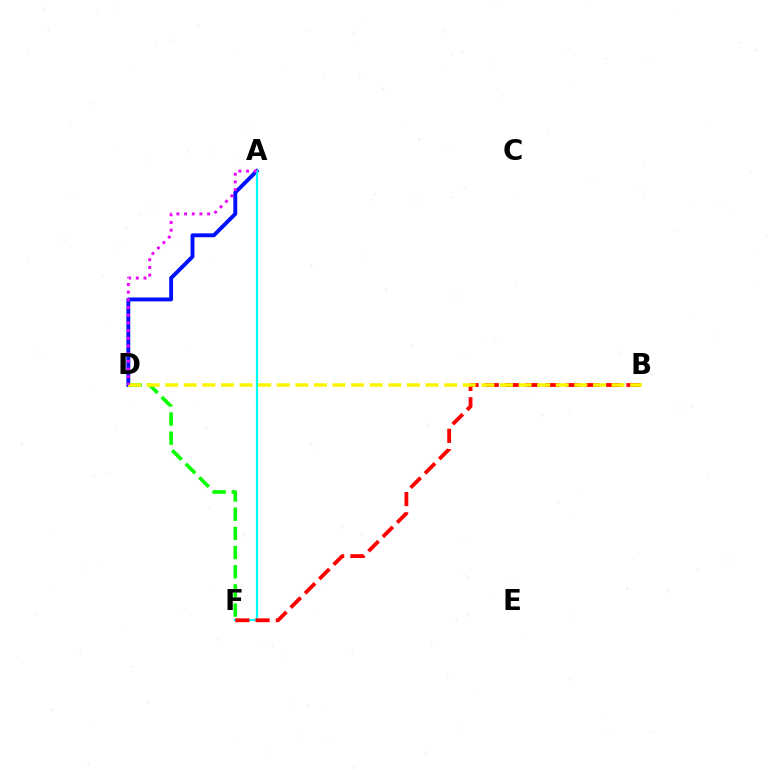{('A', 'D'): [{'color': '#0010ff', 'line_style': 'solid', 'thickness': 2.79}, {'color': '#ee00ff', 'line_style': 'dotted', 'thickness': 2.09}], ('A', 'F'): [{'color': '#00fff6', 'line_style': 'solid', 'thickness': 1.62}], ('B', 'F'): [{'color': '#ff0000', 'line_style': 'dashed', 'thickness': 2.75}], ('D', 'F'): [{'color': '#08ff00', 'line_style': 'dashed', 'thickness': 2.61}], ('B', 'D'): [{'color': '#fcf500', 'line_style': 'dashed', 'thickness': 2.53}]}